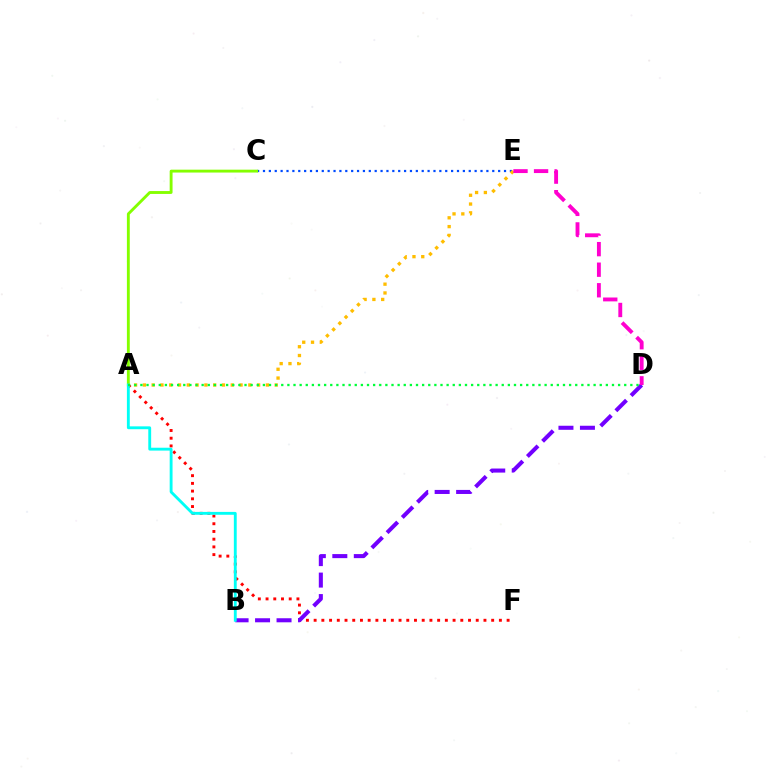{('A', 'F'): [{'color': '#ff0000', 'line_style': 'dotted', 'thickness': 2.1}], ('C', 'E'): [{'color': '#004bff', 'line_style': 'dotted', 'thickness': 1.6}], ('A', 'C'): [{'color': '#84ff00', 'line_style': 'solid', 'thickness': 2.07}], ('B', 'D'): [{'color': '#7200ff', 'line_style': 'dashed', 'thickness': 2.92}], ('A', 'B'): [{'color': '#00fff6', 'line_style': 'solid', 'thickness': 2.06}], ('A', 'E'): [{'color': '#ffbd00', 'line_style': 'dotted', 'thickness': 2.39}], ('A', 'D'): [{'color': '#00ff39', 'line_style': 'dotted', 'thickness': 1.66}], ('D', 'E'): [{'color': '#ff00cf', 'line_style': 'dashed', 'thickness': 2.79}]}